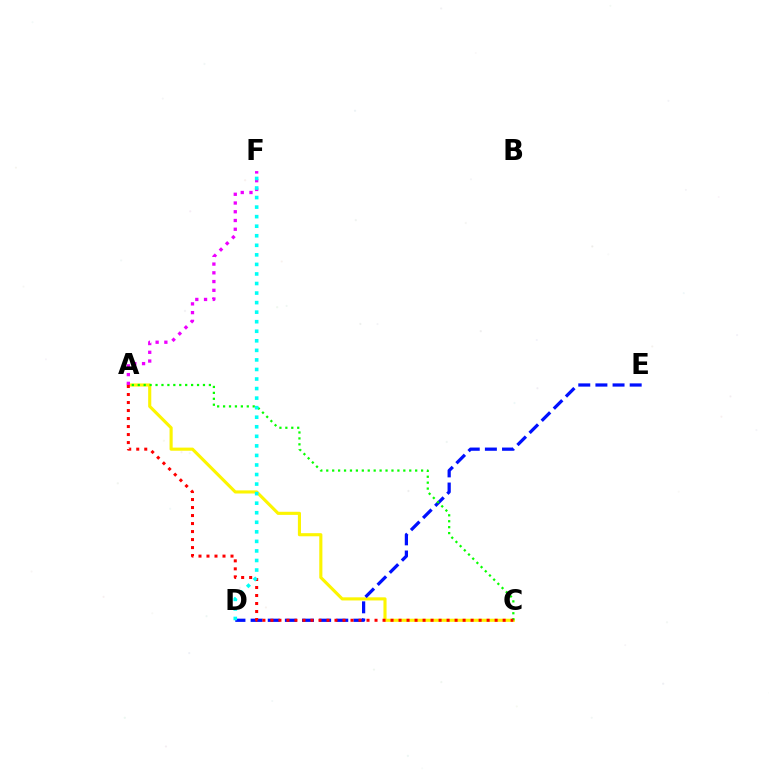{('A', 'C'): [{'color': '#fcf500', 'line_style': 'solid', 'thickness': 2.24}, {'color': '#08ff00', 'line_style': 'dotted', 'thickness': 1.61}, {'color': '#ff0000', 'line_style': 'dotted', 'thickness': 2.18}], ('D', 'E'): [{'color': '#0010ff', 'line_style': 'dashed', 'thickness': 2.33}], ('A', 'F'): [{'color': '#ee00ff', 'line_style': 'dotted', 'thickness': 2.37}], ('D', 'F'): [{'color': '#00fff6', 'line_style': 'dotted', 'thickness': 2.59}]}